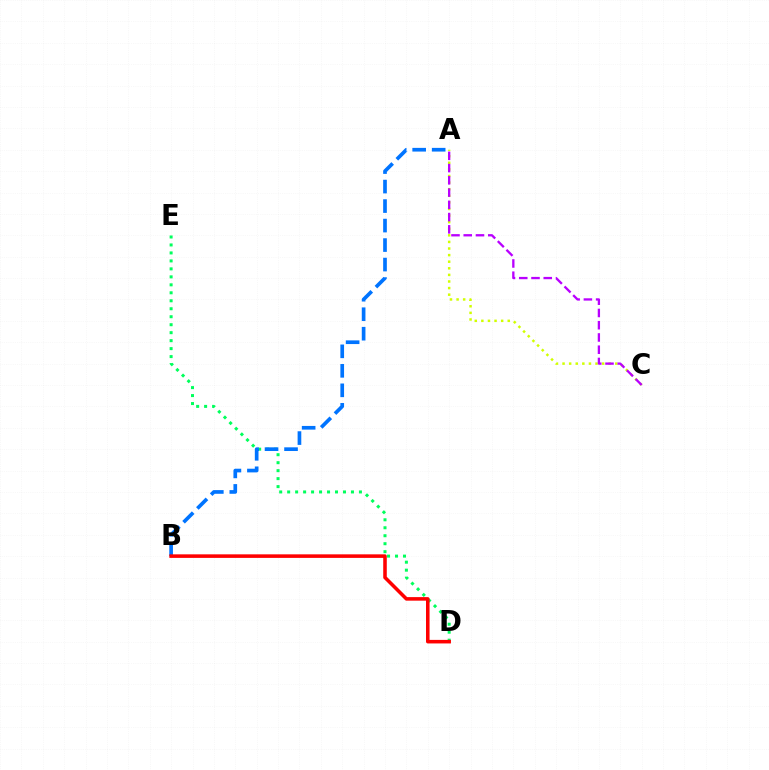{('D', 'E'): [{'color': '#00ff5c', 'line_style': 'dotted', 'thickness': 2.17}], ('A', 'C'): [{'color': '#d1ff00', 'line_style': 'dotted', 'thickness': 1.79}, {'color': '#b900ff', 'line_style': 'dashed', 'thickness': 1.66}], ('A', 'B'): [{'color': '#0074ff', 'line_style': 'dashed', 'thickness': 2.65}], ('B', 'D'): [{'color': '#ff0000', 'line_style': 'solid', 'thickness': 2.56}]}